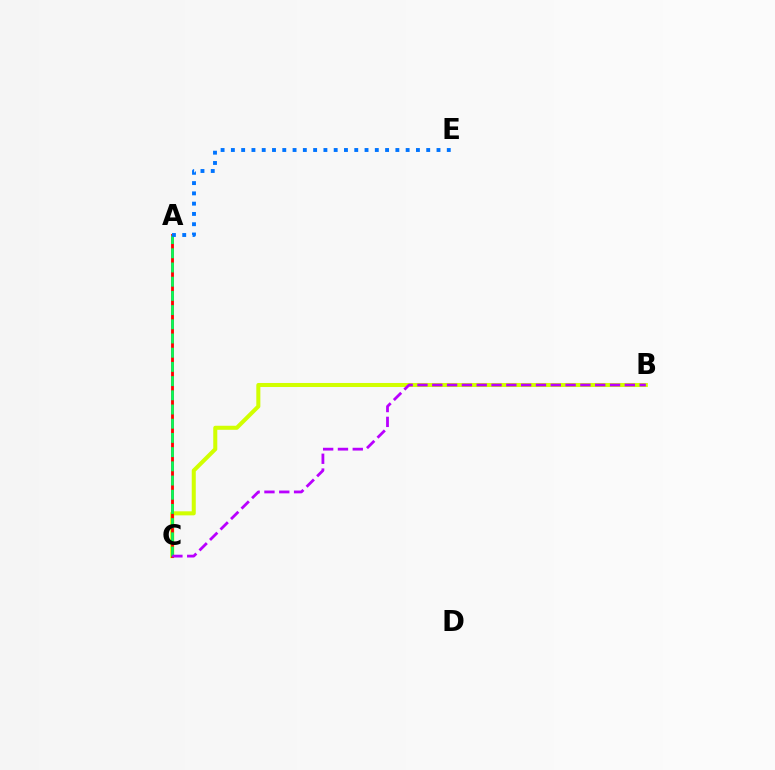{('B', 'C'): [{'color': '#d1ff00', 'line_style': 'solid', 'thickness': 2.9}, {'color': '#b900ff', 'line_style': 'dashed', 'thickness': 2.01}], ('A', 'C'): [{'color': '#ff0000', 'line_style': 'solid', 'thickness': 2.05}, {'color': '#00ff5c', 'line_style': 'dashed', 'thickness': 1.93}], ('A', 'E'): [{'color': '#0074ff', 'line_style': 'dotted', 'thickness': 2.79}]}